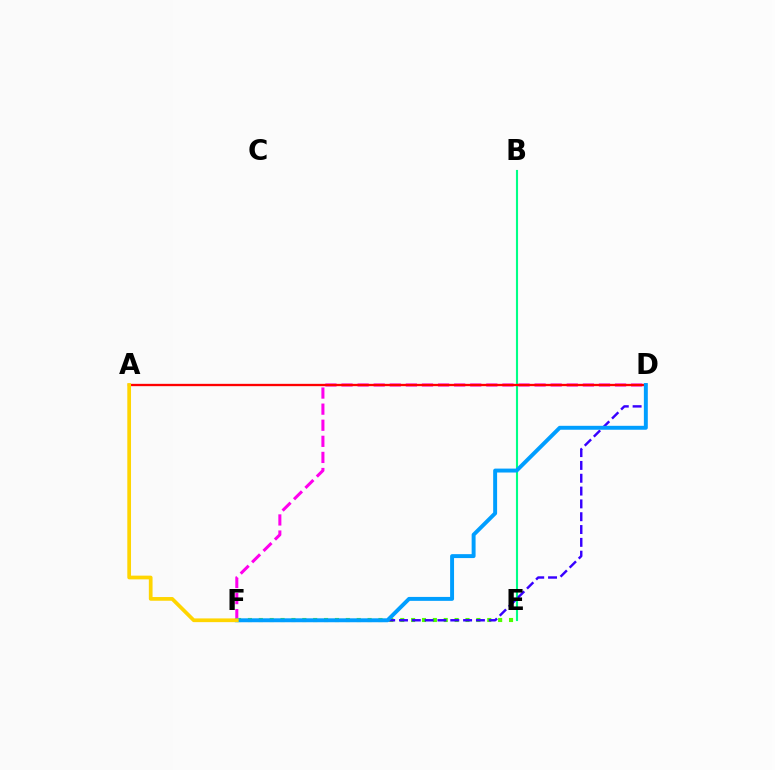{('D', 'F'): [{'color': '#ff00ed', 'line_style': 'dashed', 'thickness': 2.19}, {'color': '#3700ff', 'line_style': 'dashed', 'thickness': 1.74}, {'color': '#009eff', 'line_style': 'solid', 'thickness': 2.83}], ('B', 'E'): [{'color': '#00ff86', 'line_style': 'solid', 'thickness': 1.52}], ('E', 'F'): [{'color': '#4fff00', 'line_style': 'dotted', 'thickness': 2.96}], ('A', 'D'): [{'color': '#ff0000', 'line_style': 'solid', 'thickness': 1.67}], ('A', 'F'): [{'color': '#ffd500', 'line_style': 'solid', 'thickness': 2.68}]}